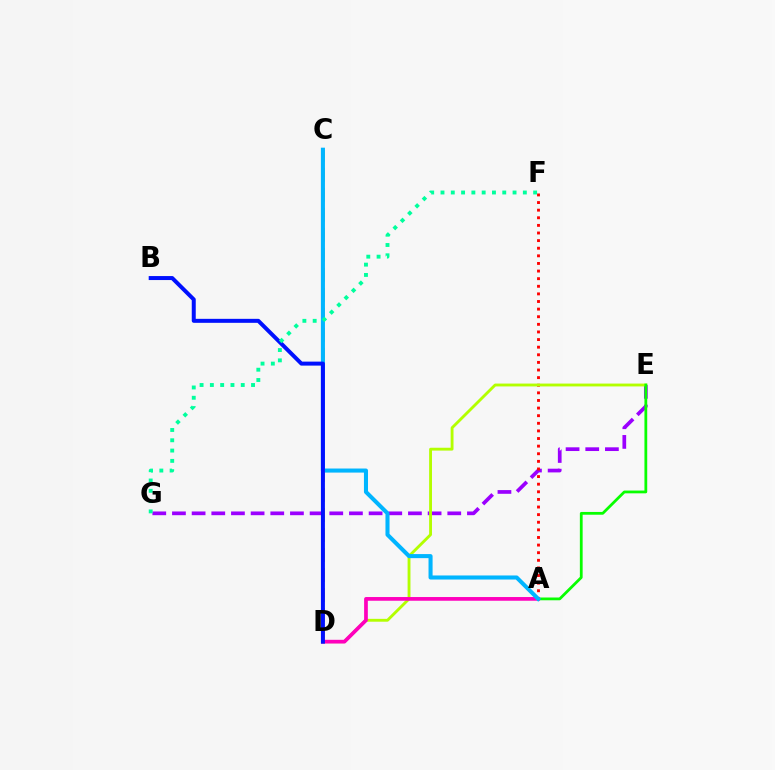{('C', 'D'): [{'color': '#ffa500', 'line_style': 'dashed', 'thickness': 2.72}], ('E', 'G'): [{'color': '#9b00ff', 'line_style': 'dashed', 'thickness': 2.67}], ('A', 'F'): [{'color': '#ff0000', 'line_style': 'dotted', 'thickness': 2.07}], ('D', 'E'): [{'color': '#b3ff00', 'line_style': 'solid', 'thickness': 2.06}], ('A', 'E'): [{'color': '#08ff00', 'line_style': 'solid', 'thickness': 2.0}], ('A', 'D'): [{'color': '#ff00bd', 'line_style': 'solid', 'thickness': 2.67}], ('A', 'C'): [{'color': '#00b5ff', 'line_style': 'solid', 'thickness': 2.93}], ('B', 'D'): [{'color': '#0010ff', 'line_style': 'solid', 'thickness': 2.87}], ('F', 'G'): [{'color': '#00ff9d', 'line_style': 'dotted', 'thickness': 2.8}]}